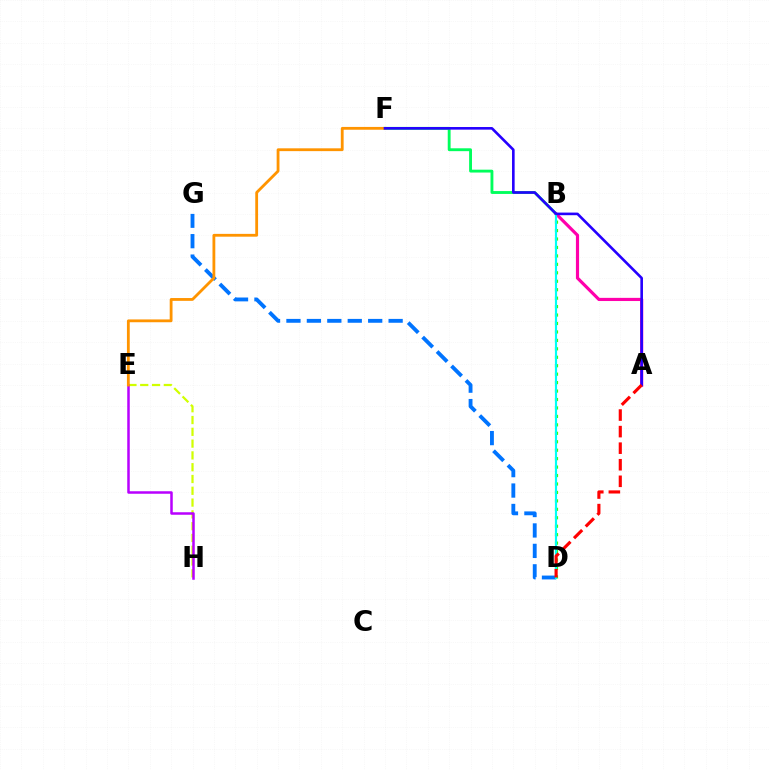{('B', 'F'): [{'color': '#00ff5c', 'line_style': 'solid', 'thickness': 2.06}], ('B', 'D'): [{'color': '#3dff00', 'line_style': 'dotted', 'thickness': 2.3}, {'color': '#00fff6', 'line_style': 'solid', 'thickness': 1.55}], ('A', 'B'): [{'color': '#ff00ac', 'line_style': 'solid', 'thickness': 2.28}], ('D', 'G'): [{'color': '#0074ff', 'line_style': 'dashed', 'thickness': 2.78}], ('E', 'H'): [{'color': '#d1ff00', 'line_style': 'dashed', 'thickness': 1.6}, {'color': '#b900ff', 'line_style': 'solid', 'thickness': 1.81}], ('E', 'F'): [{'color': '#ff9400', 'line_style': 'solid', 'thickness': 2.02}], ('A', 'F'): [{'color': '#2500ff', 'line_style': 'solid', 'thickness': 1.88}], ('A', 'D'): [{'color': '#ff0000', 'line_style': 'dashed', 'thickness': 2.25}]}